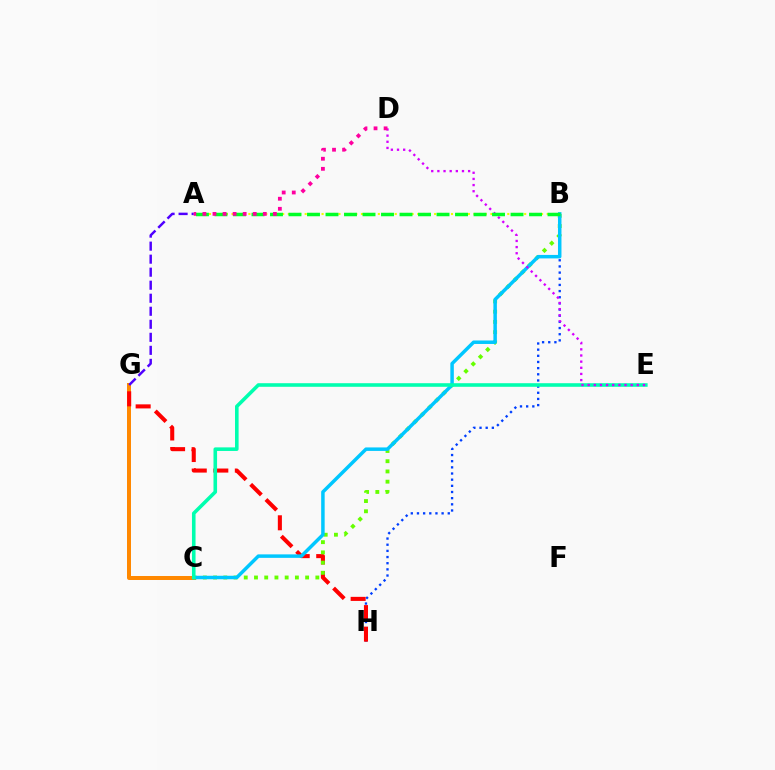{('C', 'G'): [{'color': '#ff8800', 'line_style': 'solid', 'thickness': 2.87}], ('B', 'H'): [{'color': '#003fff', 'line_style': 'dotted', 'thickness': 1.67}], ('G', 'H'): [{'color': '#ff0000', 'line_style': 'dashed', 'thickness': 2.93}], ('B', 'C'): [{'color': '#66ff00', 'line_style': 'dotted', 'thickness': 2.78}, {'color': '#00c7ff', 'line_style': 'solid', 'thickness': 2.51}], ('A', 'B'): [{'color': '#eeff00', 'line_style': 'dotted', 'thickness': 1.53}, {'color': '#00ff27', 'line_style': 'dashed', 'thickness': 2.51}], ('C', 'E'): [{'color': '#00ffaf', 'line_style': 'solid', 'thickness': 2.58}], ('D', 'E'): [{'color': '#d600ff', 'line_style': 'dotted', 'thickness': 1.67}], ('A', 'G'): [{'color': '#4f00ff', 'line_style': 'dashed', 'thickness': 1.77}], ('A', 'D'): [{'color': '#ff00a0', 'line_style': 'dotted', 'thickness': 2.74}]}